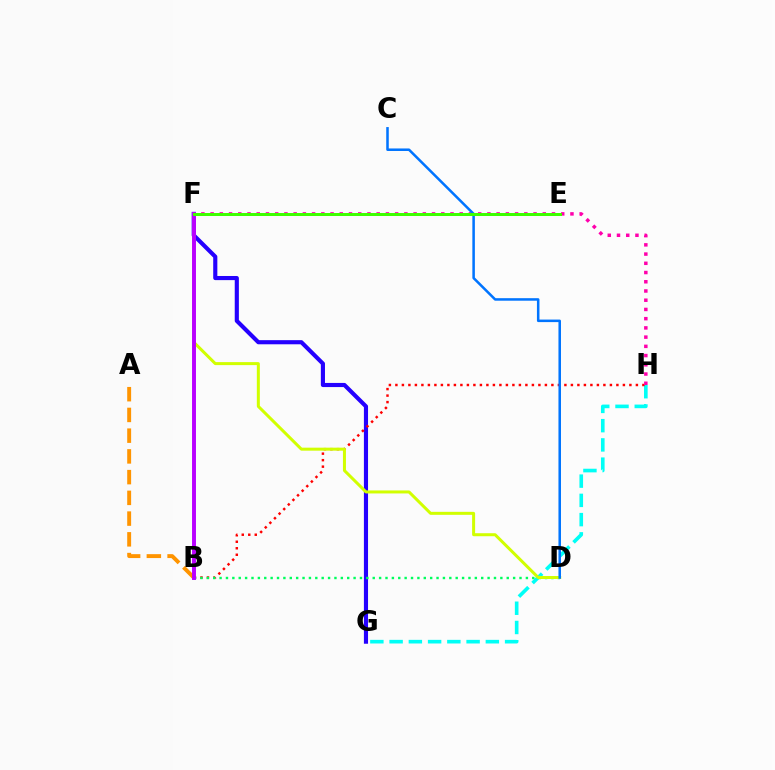{('F', 'G'): [{'color': '#2500ff', 'line_style': 'solid', 'thickness': 2.97}], ('G', 'H'): [{'color': '#00fff6', 'line_style': 'dashed', 'thickness': 2.61}], ('B', 'H'): [{'color': '#ff0000', 'line_style': 'dotted', 'thickness': 1.77}], ('B', 'D'): [{'color': '#00ff5c', 'line_style': 'dotted', 'thickness': 1.73}], ('F', 'H'): [{'color': '#ff00ac', 'line_style': 'dotted', 'thickness': 2.51}], ('D', 'F'): [{'color': '#d1ff00', 'line_style': 'solid', 'thickness': 2.16}], ('C', 'D'): [{'color': '#0074ff', 'line_style': 'solid', 'thickness': 1.82}], ('A', 'B'): [{'color': '#ff9400', 'line_style': 'dashed', 'thickness': 2.82}], ('B', 'F'): [{'color': '#b900ff', 'line_style': 'solid', 'thickness': 2.82}], ('E', 'F'): [{'color': '#3dff00', 'line_style': 'solid', 'thickness': 2.15}]}